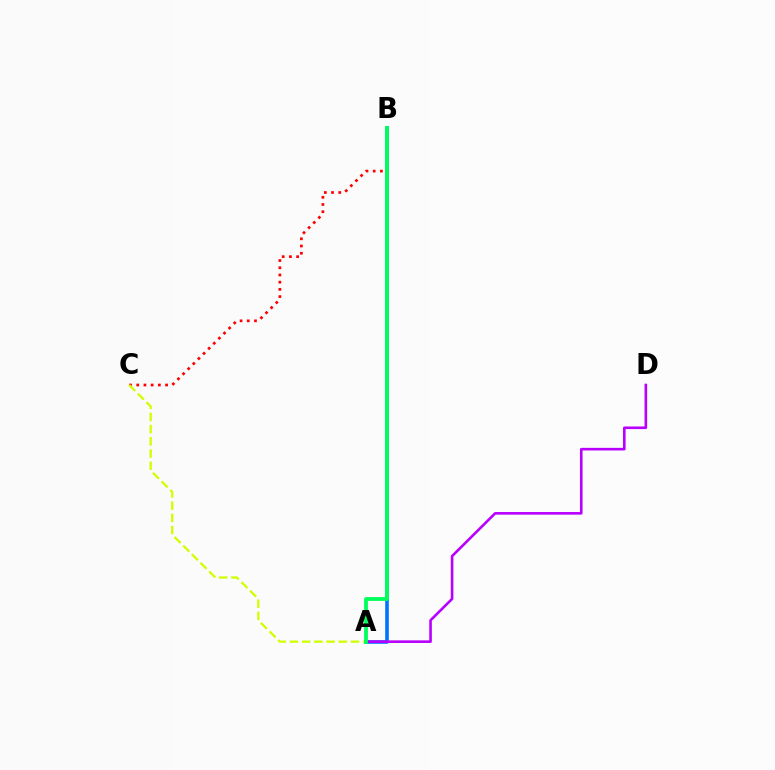{('B', 'C'): [{'color': '#ff0000', 'line_style': 'dotted', 'thickness': 1.96}], ('A', 'B'): [{'color': '#0074ff', 'line_style': 'solid', 'thickness': 2.59}, {'color': '#00ff5c', 'line_style': 'solid', 'thickness': 2.74}], ('A', 'D'): [{'color': '#b900ff', 'line_style': 'solid', 'thickness': 1.88}], ('A', 'C'): [{'color': '#d1ff00', 'line_style': 'dashed', 'thickness': 1.66}]}